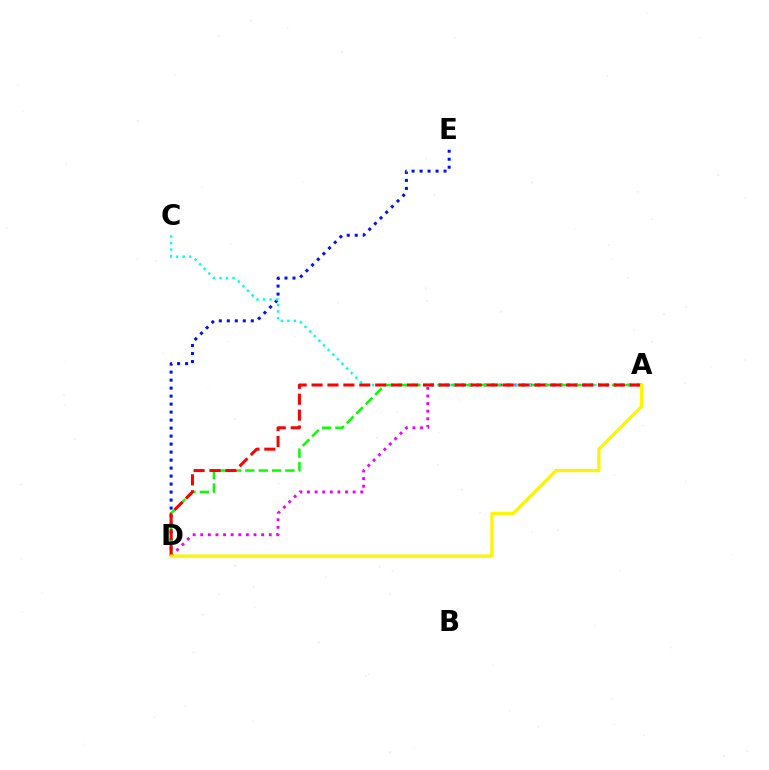{('D', 'E'): [{'color': '#0010ff', 'line_style': 'dotted', 'thickness': 2.17}], ('A', 'D'): [{'color': '#ee00ff', 'line_style': 'dotted', 'thickness': 2.07}, {'color': '#08ff00', 'line_style': 'dashed', 'thickness': 1.82}, {'color': '#ff0000', 'line_style': 'dashed', 'thickness': 2.16}, {'color': '#fcf500', 'line_style': 'solid', 'thickness': 2.33}], ('A', 'C'): [{'color': '#00fff6', 'line_style': 'dotted', 'thickness': 1.78}]}